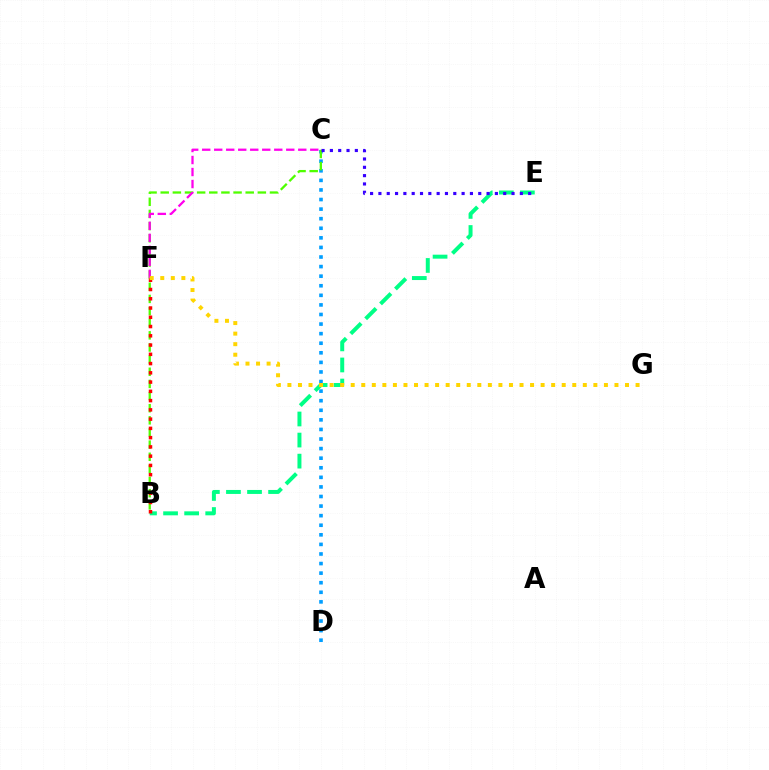{('C', 'D'): [{'color': '#009eff', 'line_style': 'dotted', 'thickness': 2.6}], ('B', 'C'): [{'color': '#4fff00', 'line_style': 'dashed', 'thickness': 1.65}], ('B', 'E'): [{'color': '#00ff86', 'line_style': 'dashed', 'thickness': 2.86}], ('C', 'E'): [{'color': '#3700ff', 'line_style': 'dotted', 'thickness': 2.26}], ('C', 'F'): [{'color': '#ff00ed', 'line_style': 'dashed', 'thickness': 1.63}], ('B', 'F'): [{'color': '#ff0000', 'line_style': 'dotted', 'thickness': 2.52}], ('F', 'G'): [{'color': '#ffd500', 'line_style': 'dotted', 'thickness': 2.87}]}